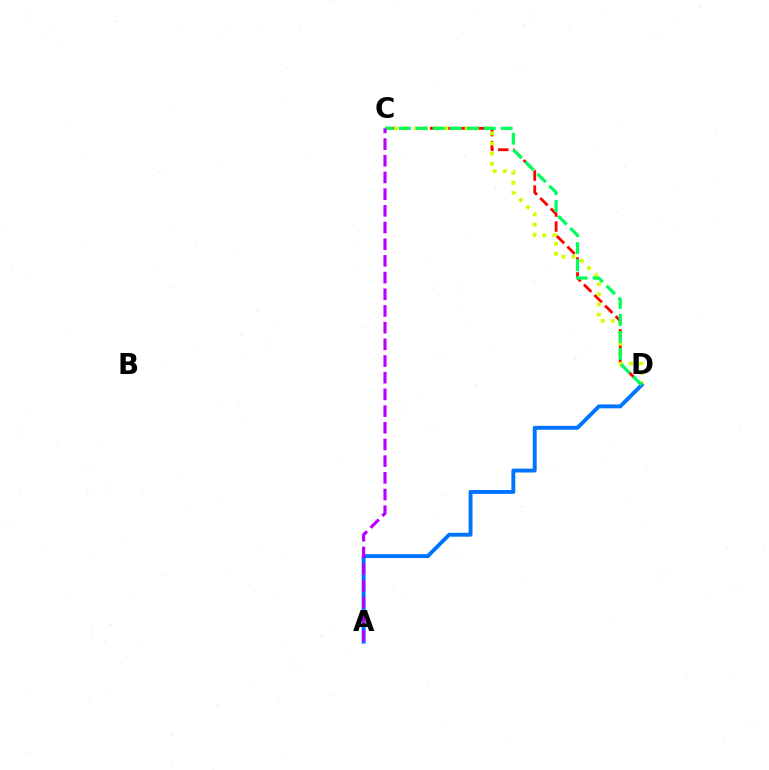{('C', 'D'): [{'color': '#ff0000', 'line_style': 'dashed', 'thickness': 2.03}, {'color': '#d1ff00', 'line_style': 'dotted', 'thickness': 2.75}, {'color': '#00ff5c', 'line_style': 'dashed', 'thickness': 2.31}], ('A', 'D'): [{'color': '#0074ff', 'line_style': 'solid', 'thickness': 2.8}], ('A', 'C'): [{'color': '#b900ff', 'line_style': 'dashed', 'thickness': 2.27}]}